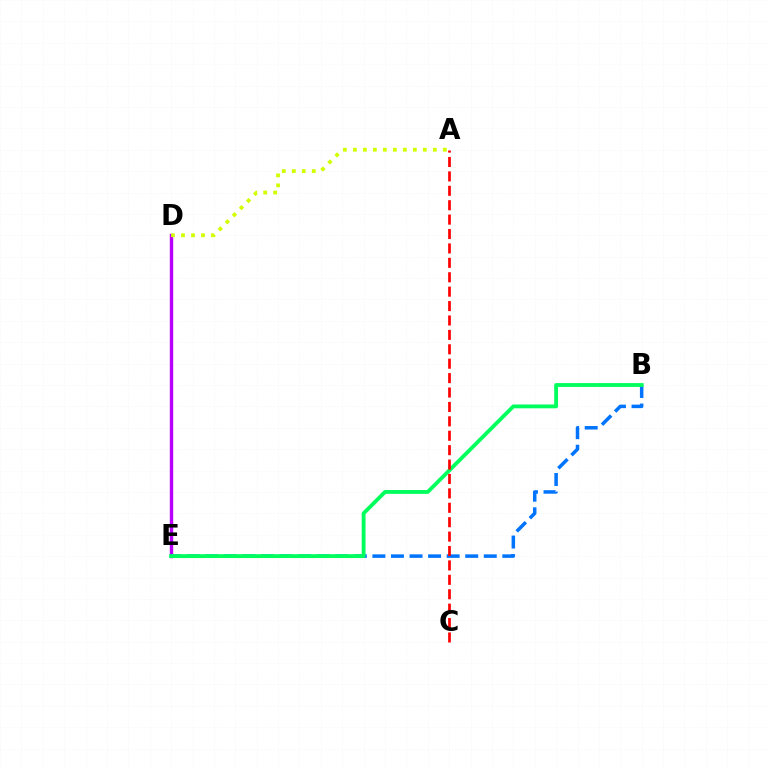{('D', 'E'): [{'color': '#b900ff', 'line_style': 'solid', 'thickness': 2.45}], ('B', 'E'): [{'color': '#0074ff', 'line_style': 'dashed', 'thickness': 2.52}, {'color': '#00ff5c', 'line_style': 'solid', 'thickness': 2.76}], ('A', 'D'): [{'color': '#d1ff00', 'line_style': 'dotted', 'thickness': 2.72}], ('A', 'C'): [{'color': '#ff0000', 'line_style': 'dashed', 'thickness': 1.96}]}